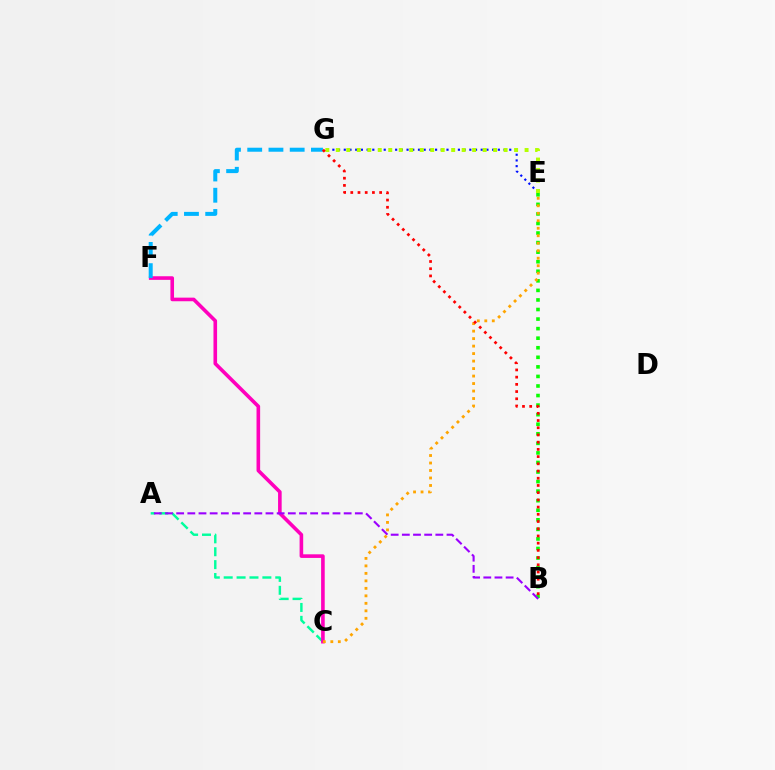{('B', 'E'): [{'color': '#08ff00', 'line_style': 'dotted', 'thickness': 2.6}], ('A', 'C'): [{'color': '#00ff9d', 'line_style': 'dashed', 'thickness': 1.75}], ('C', 'F'): [{'color': '#ff00bd', 'line_style': 'solid', 'thickness': 2.6}], ('E', 'G'): [{'color': '#0010ff', 'line_style': 'dotted', 'thickness': 1.55}, {'color': '#b3ff00', 'line_style': 'dotted', 'thickness': 2.85}], ('A', 'B'): [{'color': '#9b00ff', 'line_style': 'dashed', 'thickness': 1.52}], ('C', 'E'): [{'color': '#ffa500', 'line_style': 'dotted', 'thickness': 2.04}], ('F', 'G'): [{'color': '#00b5ff', 'line_style': 'dashed', 'thickness': 2.88}], ('B', 'G'): [{'color': '#ff0000', 'line_style': 'dotted', 'thickness': 1.96}]}